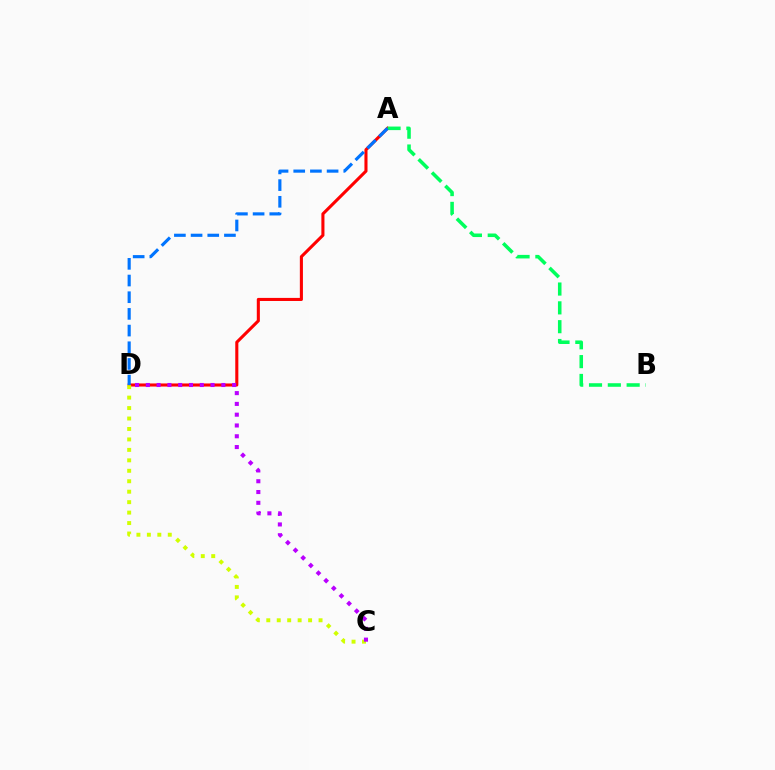{('A', 'D'): [{'color': '#ff0000', 'line_style': 'solid', 'thickness': 2.22}, {'color': '#0074ff', 'line_style': 'dashed', 'thickness': 2.27}], ('C', 'D'): [{'color': '#d1ff00', 'line_style': 'dotted', 'thickness': 2.84}, {'color': '#b900ff', 'line_style': 'dotted', 'thickness': 2.93}], ('A', 'B'): [{'color': '#00ff5c', 'line_style': 'dashed', 'thickness': 2.56}]}